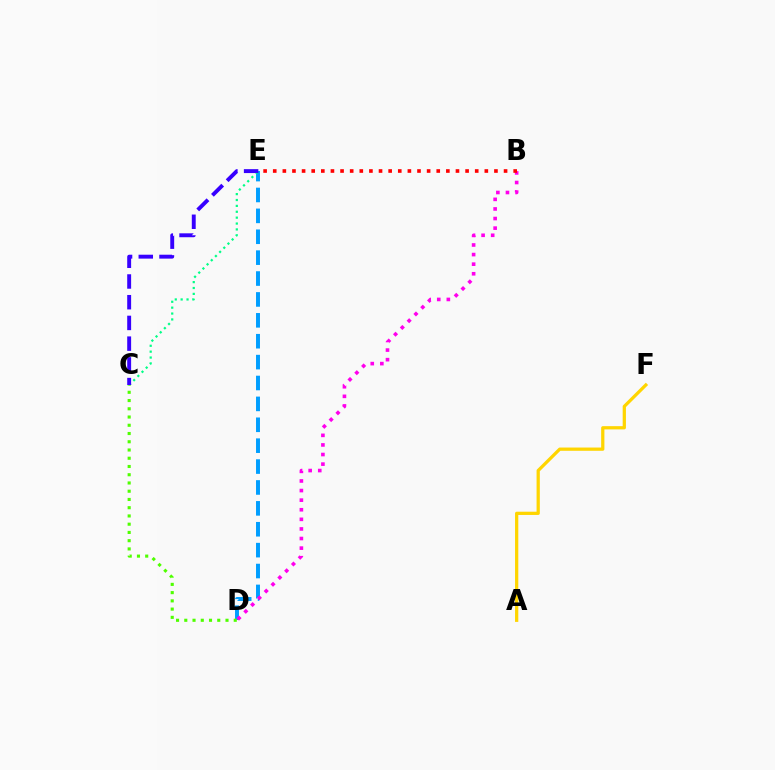{('D', 'E'): [{'color': '#009eff', 'line_style': 'dashed', 'thickness': 2.84}], ('C', 'E'): [{'color': '#00ff86', 'line_style': 'dotted', 'thickness': 1.6}, {'color': '#3700ff', 'line_style': 'dashed', 'thickness': 2.81}], ('B', 'D'): [{'color': '#ff00ed', 'line_style': 'dotted', 'thickness': 2.61}], ('A', 'F'): [{'color': '#ffd500', 'line_style': 'solid', 'thickness': 2.34}], ('C', 'D'): [{'color': '#4fff00', 'line_style': 'dotted', 'thickness': 2.24}], ('B', 'E'): [{'color': '#ff0000', 'line_style': 'dotted', 'thickness': 2.61}]}